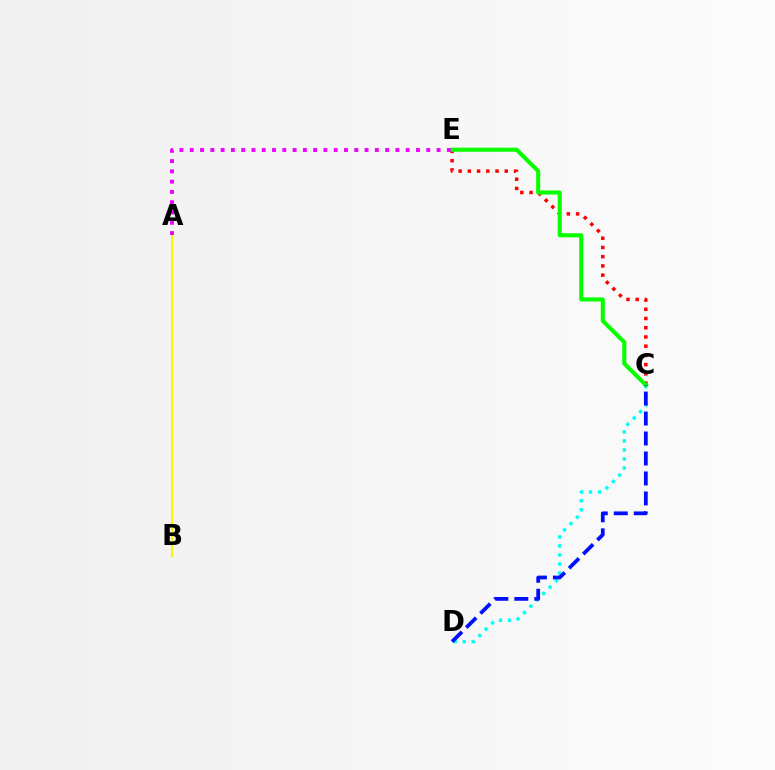{('C', 'D'): [{'color': '#00fff6', 'line_style': 'dotted', 'thickness': 2.45}, {'color': '#0010ff', 'line_style': 'dashed', 'thickness': 2.71}], ('A', 'B'): [{'color': '#fcf500', 'line_style': 'solid', 'thickness': 1.55}], ('C', 'E'): [{'color': '#ff0000', 'line_style': 'dotted', 'thickness': 2.51}, {'color': '#08ff00', 'line_style': 'solid', 'thickness': 2.94}], ('A', 'E'): [{'color': '#ee00ff', 'line_style': 'dotted', 'thickness': 2.79}]}